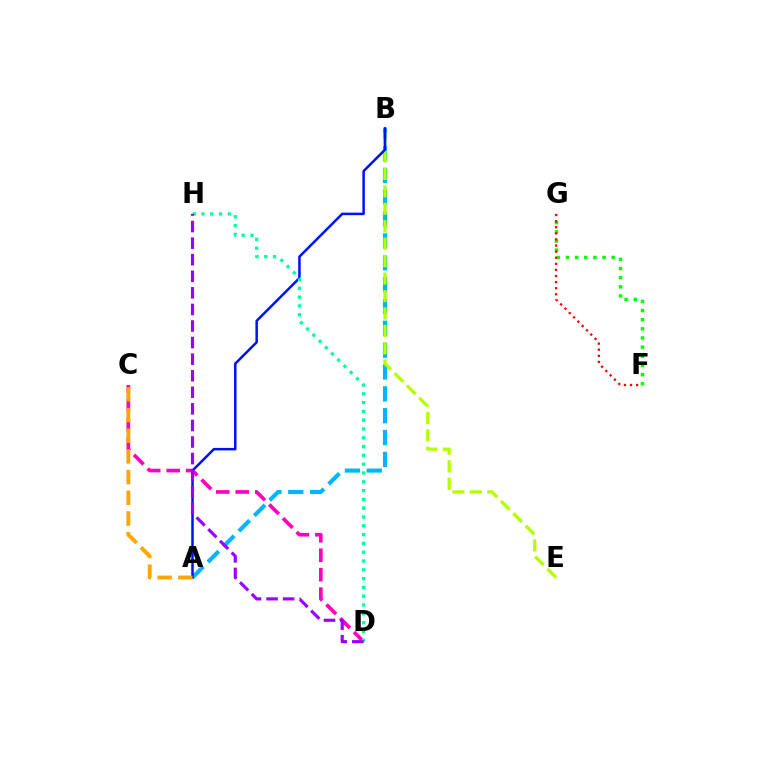{('C', 'D'): [{'color': '#ff00bd', 'line_style': 'dashed', 'thickness': 2.65}], ('A', 'B'): [{'color': '#00b5ff', 'line_style': 'dashed', 'thickness': 2.97}, {'color': '#0010ff', 'line_style': 'solid', 'thickness': 1.8}], ('B', 'E'): [{'color': '#b3ff00', 'line_style': 'dashed', 'thickness': 2.37}], ('D', 'H'): [{'color': '#00ff9d', 'line_style': 'dotted', 'thickness': 2.39}, {'color': '#9b00ff', 'line_style': 'dashed', 'thickness': 2.25}], ('A', 'C'): [{'color': '#ffa500', 'line_style': 'dashed', 'thickness': 2.81}], ('F', 'G'): [{'color': '#08ff00', 'line_style': 'dotted', 'thickness': 2.49}, {'color': '#ff0000', 'line_style': 'dotted', 'thickness': 1.66}]}